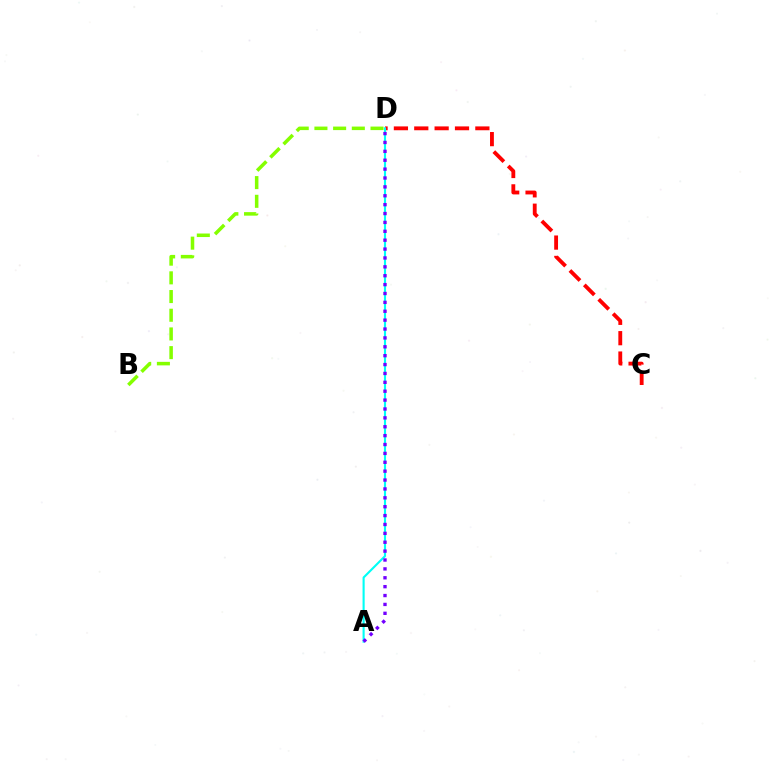{('C', 'D'): [{'color': '#ff0000', 'line_style': 'dashed', 'thickness': 2.77}], ('A', 'D'): [{'color': '#00fff6', 'line_style': 'solid', 'thickness': 1.52}, {'color': '#7200ff', 'line_style': 'dotted', 'thickness': 2.41}], ('B', 'D'): [{'color': '#84ff00', 'line_style': 'dashed', 'thickness': 2.54}]}